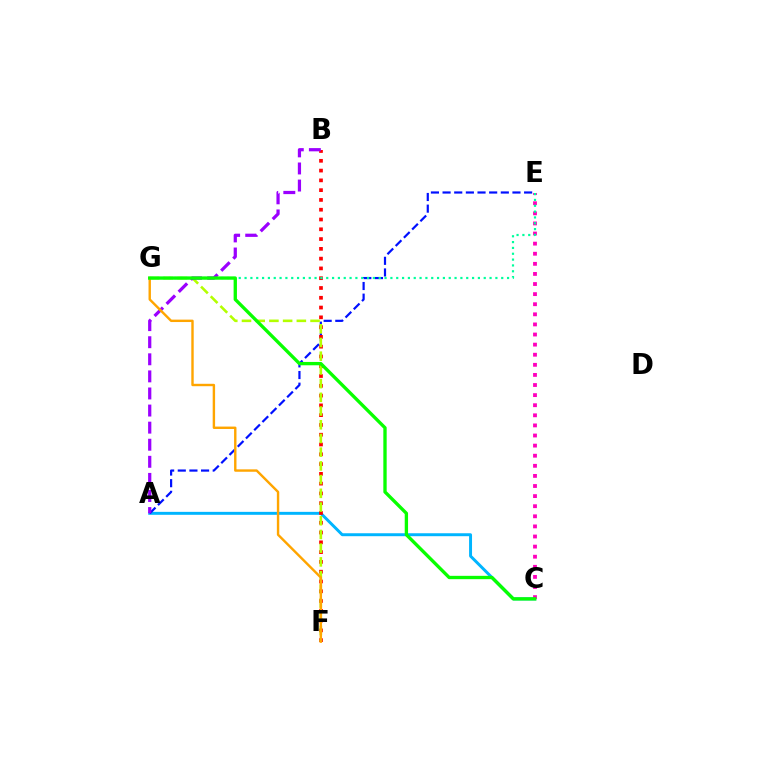{('A', 'C'): [{'color': '#00b5ff', 'line_style': 'solid', 'thickness': 2.12}], ('A', 'E'): [{'color': '#0010ff', 'line_style': 'dashed', 'thickness': 1.58}], ('B', 'F'): [{'color': '#ff0000', 'line_style': 'dotted', 'thickness': 2.66}], ('F', 'G'): [{'color': '#b3ff00', 'line_style': 'dashed', 'thickness': 1.86}, {'color': '#ffa500', 'line_style': 'solid', 'thickness': 1.73}], ('C', 'E'): [{'color': '#ff00bd', 'line_style': 'dotted', 'thickness': 2.74}], ('E', 'G'): [{'color': '#00ff9d', 'line_style': 'dotted', 'thickness': 1.58}], ('A', 'B'): [{'color': '#9b00ff', 'line_style': 'dashed', 'thickness': 2.32}], ('C', 'G'): [{'color': '#08ff00', 'line_style': 'solid', 'thickness': 2.4}]}